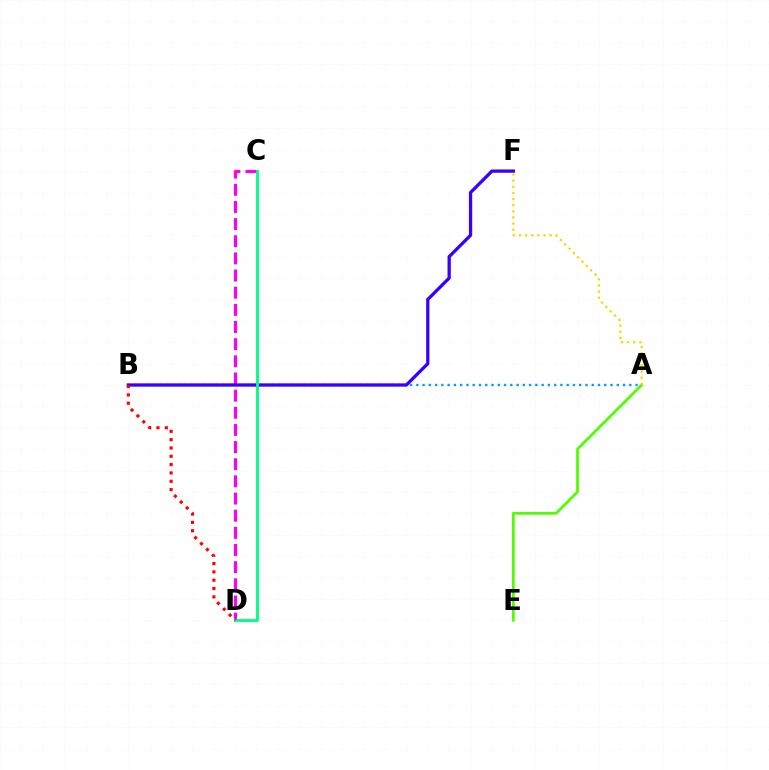{('A', 'E'): [{'color': '#4fff00', 'line_style': 'solid', 'thickness': 1.99}], ('A', 'B'): [{'color': '#009eff', 'line_style': 'dotted', 'thickness': 1.7}], ('C', 'D'): [{'color': '#ff00ed', 'line_style': 'dashed', 'thickness': 2.33}, {'color': '#00ff86', 'line_style': 'solid', 'thickness': 2.07}], ('A', 'F'): [{'color': '#ffd500', 'line_style': 'dotted', 'thickness': 1.66}], ('B', 'F'): [{'color': '#3700ff', 'line_style': 'solid', 'thickness': 2.36}], ('B', 'D'): [{'color': '#ff0000', 'line_style': 'dotted', 'thickness': 2.26}]}